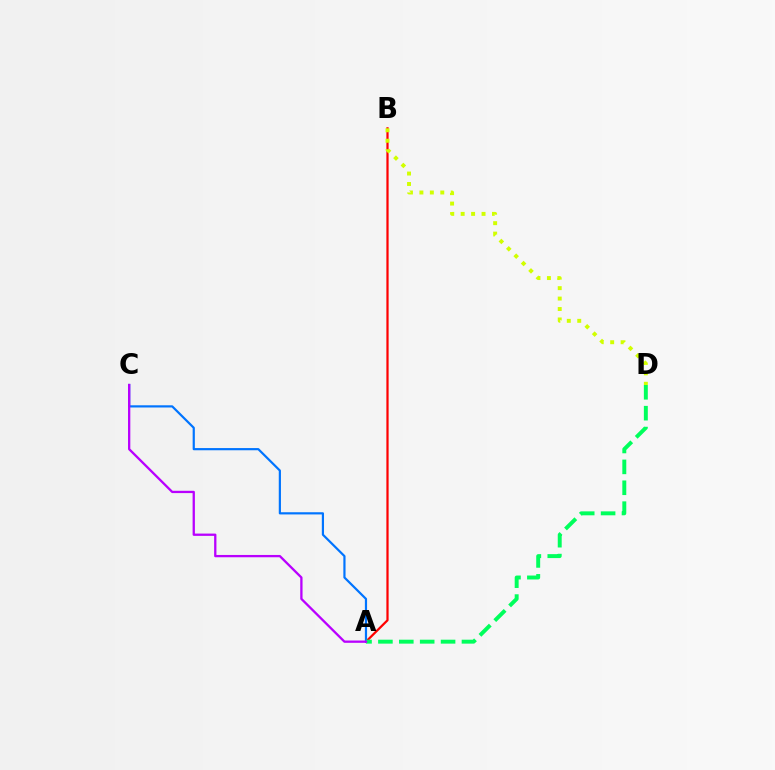{('A', 'B'): [{'color': '#ff0000', 'line_style': 'solid', 'thickness': 1.61}], ('A', 'C'): [{'color': '#0074ff', 'line_style': 'solid', 'thickness': 1.58}, {'color': '#b900ff', 'line_style': 'solid', 'thickness': 1.65}], ('A', 'D'): [{'color': '#00ff5c', 'line_style': 'dashed', 'thickness': 2.84}], ('B', 'D'): [{'color': '#d1ff00', 'line_style': 'dotted', 'thickness': 2.84}]}